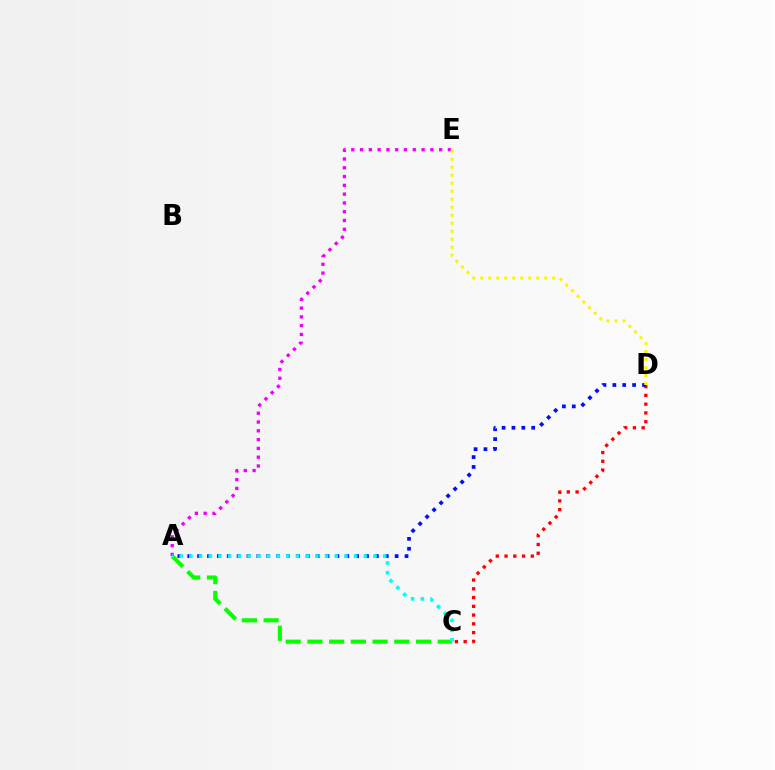{('A', 'E'): [{'color': '#ee00ff', 'line_style': 'dotted', 'thickness': 2.39}], ('C', 'D'): [{'color': '#ff0000', 'line_style': 'dotted', 'thickness': 2.38}], ('A', 'D'): [{'color': '#0010ff', 'line_style': 'dotted', 'thickness': 2.68}], ('A', 'C'): [{'color': '#08ff00', 'line_style': 'dashed', 'thickness': 2.95}, {'color': '#00fff6', 'line_style': 'dotted', 'thickness': 2.63}], ('D', 'E'): [{'color': '#fcf500', 'line_style': 'dotted', 'thickness': 2.17}]}